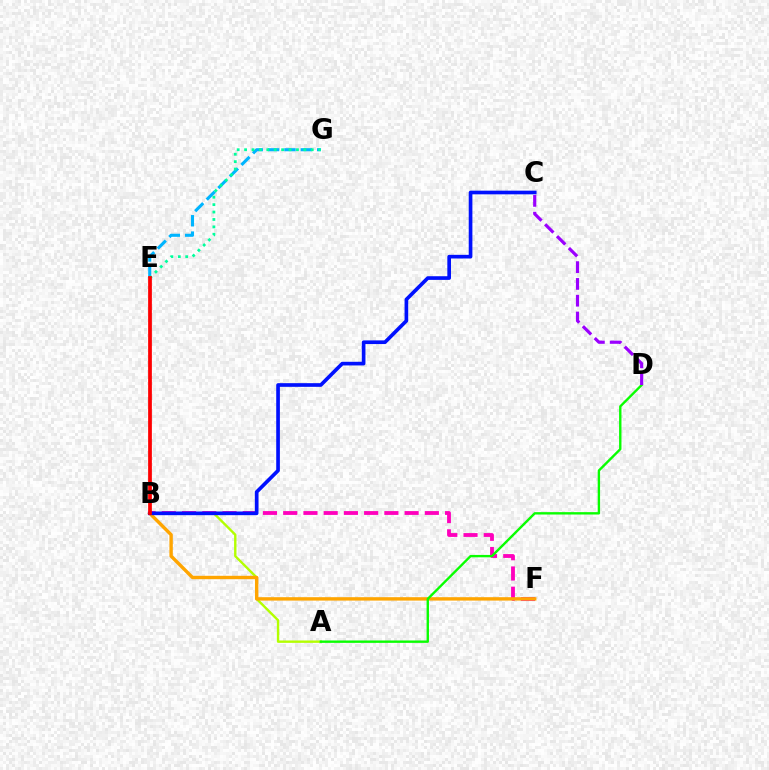{('B', 'F'): [{'color': '#ff00bd', 'line_style': 'dashed', 'thickness': 2.75}, {'color': '#ffa500', 'line_style': 'solid', 'thickness': 2.44}], ('E', 'G'): [{'color': '#00b5ff', 'line_style': 'dashed', 'thickness': 2.22}, {'color': '#00ff9d', 'line_style': 'dotted', 'thickness': 2.01}], ('A', 'B'): [{'color': '#b3ff00', 'line_style': 'solid', 'thickness': 1.72}], ('B', 'C'): [{'color': '#0010ff', 'line_style': 'solid', 'thickness': 2.64}], ('A', 'D'): [{'color': '#08ff00', 'line_style': 'solid', 'thickness': 1.71}], ('B', 'E'): [{'color': '#ff0000', 'line_style': 'solid', 'thickness': 2.7}], ('C', 'D'): [{'color': '#9b00ff', 'line_style': 'dashed', 'thickness': 2.28}]}